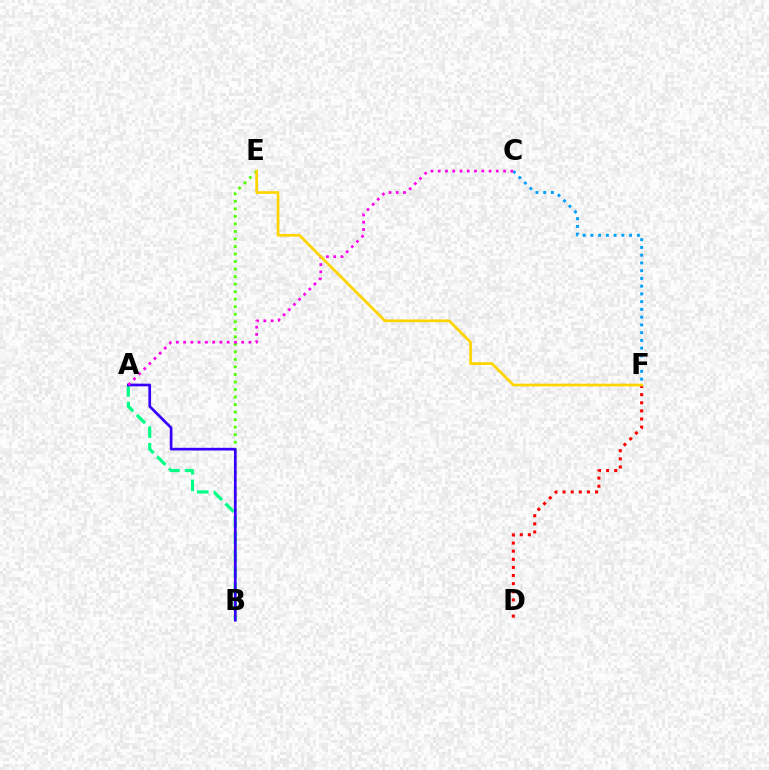{('C', 'F'): [{'color': '#009eff', 'line_style': 'dotted', 'thickness': 2.1}], ('A', 'B'): [{'color': '#00ff86', 'line_style': 'dashed', 'thickness': 2.27}, {'color': '#3700ff', 'line_style': 'solid', 'thickness': 1.94}], ('B', 'E'): [{'color': '#4fff00', 'line_style': 'dotted', 'thickness': 2.05}], ('D', 'F'): [{'color': '#ff0000', 'line_style': 'dotted', 'thickness': 2.21}], ('A', 'C'): [{'color': '#ff00ed', 'line_style': 'dotted', 'thickness': 1.97}], ('E', 'F'): [{'color': '#ffd500', 'line_style': 'solid', 'thickness': 1.95}]}